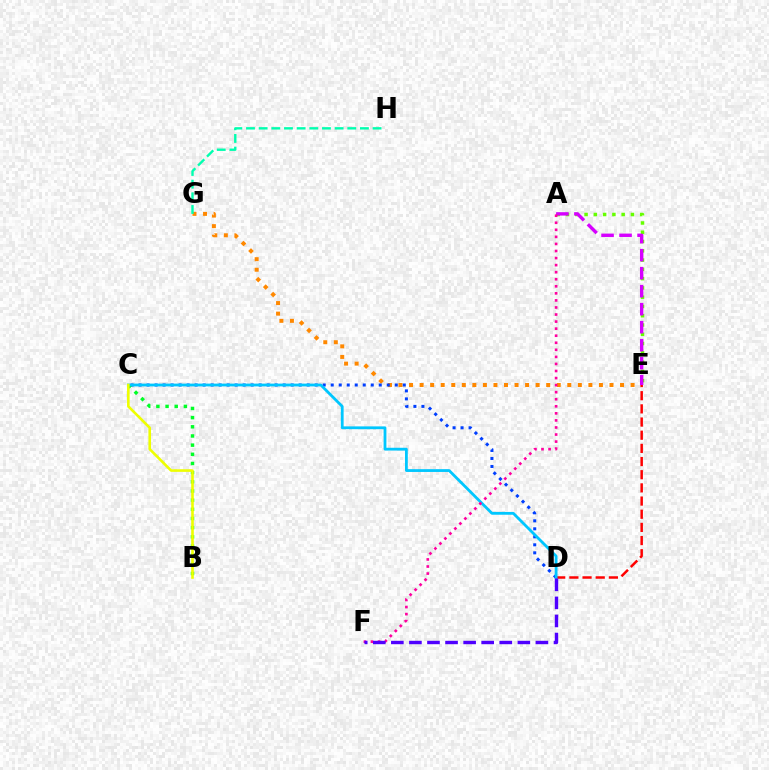{('E', 'G'): [{'color': '#ff8800', 'line_style': 'dotted', 'thickness': 2.87}], ('A', 'E'): [{'color': '#66ff00', 'line_style': 'dotted', 'thickness': 2.52}, {'color': '#d600ff', 'line_style': 'dashed', 'thickness': 2.45}], ('C', 'D'): [{'color': '#003fff', 'line_style': 'dotted', 'thickness': 2.18}, {'color': '#00c7ff', 'line_style': 'solid', 'thickness': 2.01}], ('G', 'H'): [{'color': '#00ffaf', 'line_style': 'dashed', 'thickness': 1.72}], ('B', 'C'): [{'color': '#00ff27', 'line_style': 'dotted', 'thickness': 2.49}, {'color': '#eeff00', 'line_style': 'solid', 'thickness': 1.88}], ('D', 'E'): [{'color': '#ff0000', 'line_style': 'dashed', 'thickness': 1.79}], ('A', 'F'): [{'color': '#ff00a0', 'line_style': 'dotted', 'thickness': 1.92}], ('D', 'F'): [{'color': '#4f00ff', 'line_style': 'dashed', 'thickness': 2.45}]}